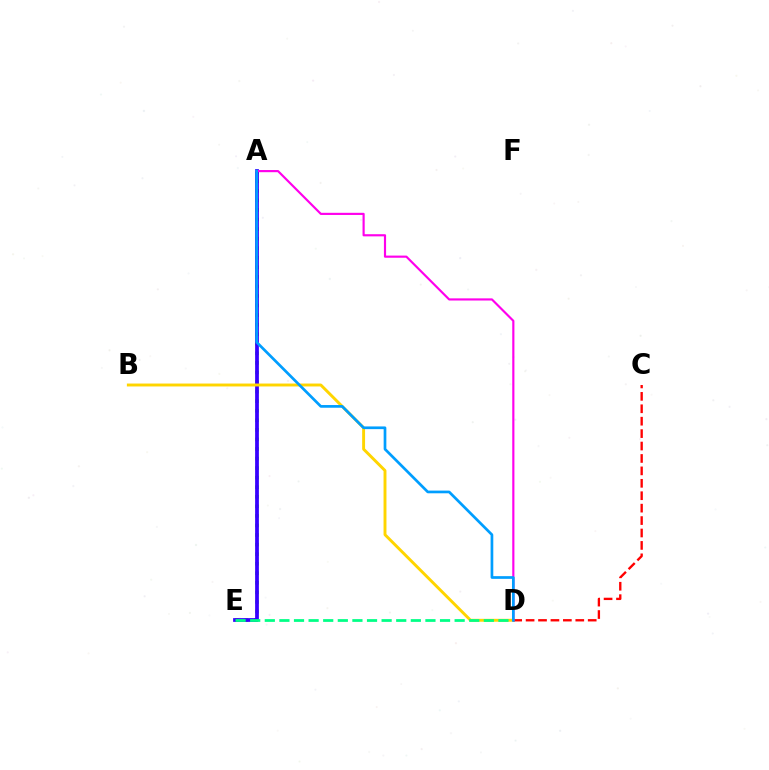{('A', 'E'): [{'color': '#4fff00', 'line_style': 'dotted', 'thickness': 2.6}, {'color': '#3700ff', 'line_style': 'solid', 'thickness': 2.7}], ('B', 'D'): [{'color': '#ffd500', 'line_style': 'solid', 'thickness': 2.1}], ('C', 'D'): [{'color': '#ff0000', 'line_style': 'dashed', 'thickness': 1.69}], ('A', 'D'): [{'color': '#ff00ed', 'line_style': 'solid', 'thickness': 1.56}, {'color': '#009eff', 'line_style': 'solid', 'thickness': 1.94}], ('D', 'E'): [{'color': '#00ff86', 'line_style': 'dashed', 'thickness': 1.98}]}